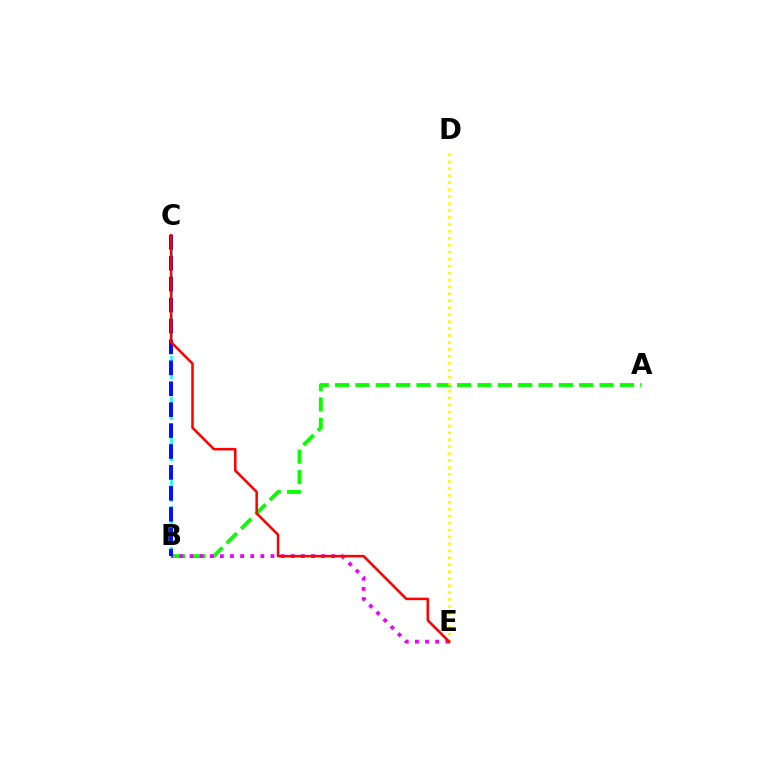{('A', 'B'): [{'color': '#08ff00', 'line_style': 'dashed', 'thickness': 2.76}], ('B', 'C'): [{'color': '#00fff6', 'line_style': 'dashed', 'thickness': 1.85}, {'color': '#0010ff', 'line_style': 'dashed', 'thickness': 2.84}], ('D', 'E'): [{'color': '#fcf500', 'line_style': 'dotted', 'thickness': 1.89}], ('B', 'E'): [{'color': '#ee00ff', 'line_style': 'dotted', 'thickness': 2.75}], ('C', 'E'): [{'color': '#ff0000', 'line_style': 'solid', 'thickness': 1.82}]}